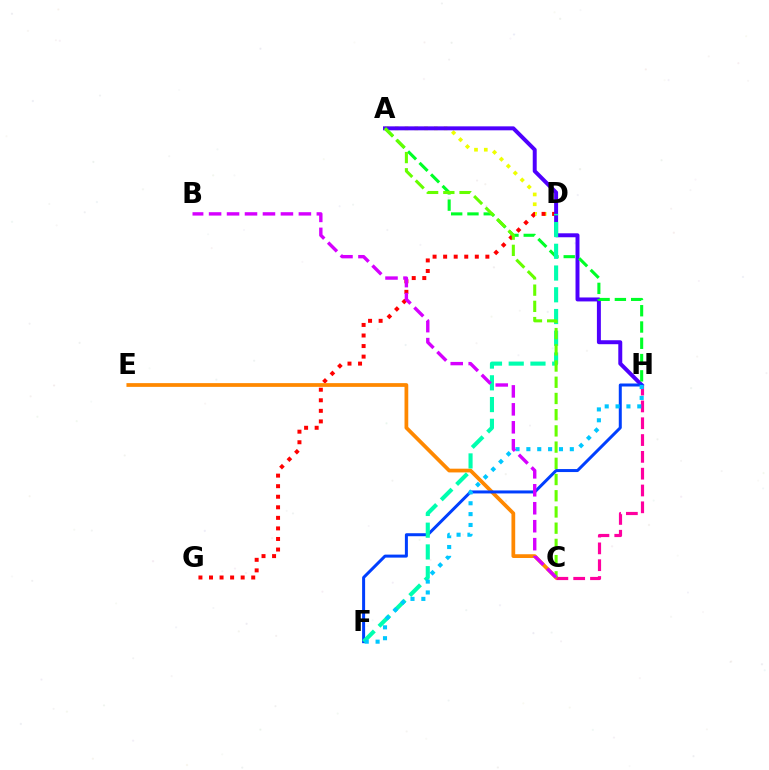{('A', 'D'): [{'color': '#eeff00', 'line_style': 'dotted', 'thickness': 2.66}], ('D', 'G'): [{'color': '#ff0000', 'line_style': 'dotted', 'thickness': 2.87}], ('C', 'E'): [{'color': '#ff8800', 'line_style': 'solid', 'thickness': 2.69}], ('C', 'H'): [{'color': '#ff00a0', 'line_style': 'dashed', 'thickness': 2.28}], ('A', 'H'): [{'color': '#4f00ff', 'line_style': 'solid', 'thickness': 2.85}, {'color': '#00ff27', 'line_style': 'dashed', 'thickness': 2.21}], ('F', 'H'): [{'color': '#003fff', 'line_style': 'solid', 'thickness': 2.16}, {'color': '#00c7ff', 'line_style': 'dotted', 'thickness': 2.95}], ('D', 'F'): [{'color': '#00ffaf', 'line_style': 'dashed', 'thickness': 2.95}], ('A', 'C'): [{'color': '#66ff00', 'line_style': 'dashed', 'thickness': 2.2}], ('B', 'C'): [{'color': '#d600ff', 'line_style': 'dashed', 'thickness': 2.44}]}